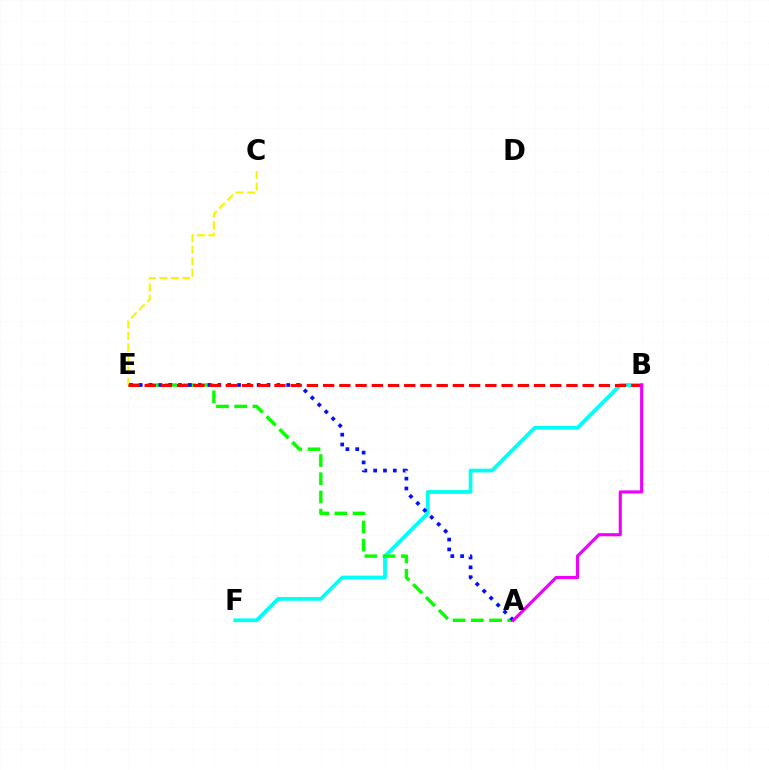{('B', 'F'): [{'color': '#00fff6', 'line_style': 'solid', 'thickness': 2.7}], ('A', 'E'): [{'color': '#08ff00', 'line_style': 'dashed', 'thickness': 2.47}, {'color': '#0010ff', 'line_style': 'dotted', 'thickness': 2.67}], ('C', 'E'): [{'color': '#fcf500', 'line_style': 'dashed', 'thickness': 1.56}], ('B', 'E'): [{'color': '#ff0000', 'line_style': 'dashed', 'thickness': 2.2}], ('A', 'B'): [{'color': '#ee00ff', 'line_style': 'solid', 'thickness': 2.25}]}